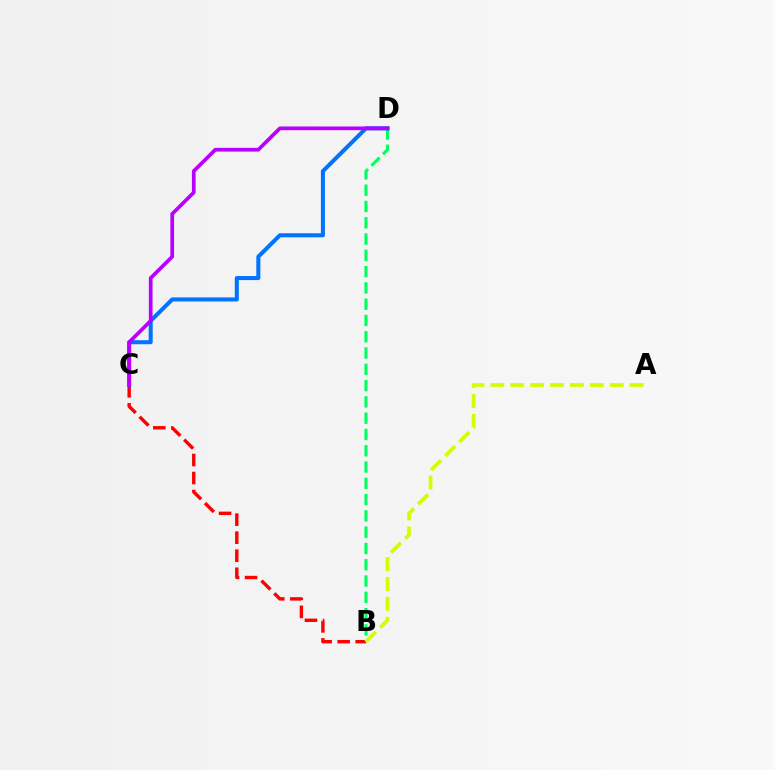{('B', 'C'): [{'color': '#ff0000', 'line_style': 'dashed', 'thickness': 2.45}], ('B', 'D'): [{'color': '#00ff5c', 'line_style': 'dashed', 'thickness': 2.21}], ('A', 'B'): [{'color': '#d1ff00', 'line_style': 'dashed', 'thickness': 2.7}], ('C', 'D'): [{'color': '#0074ff', 'line_style': 'solid', 'thickness': 2.91}, {'color': '#b900ff', 'line_style': 'solid', 'thickness': 2.67}]}